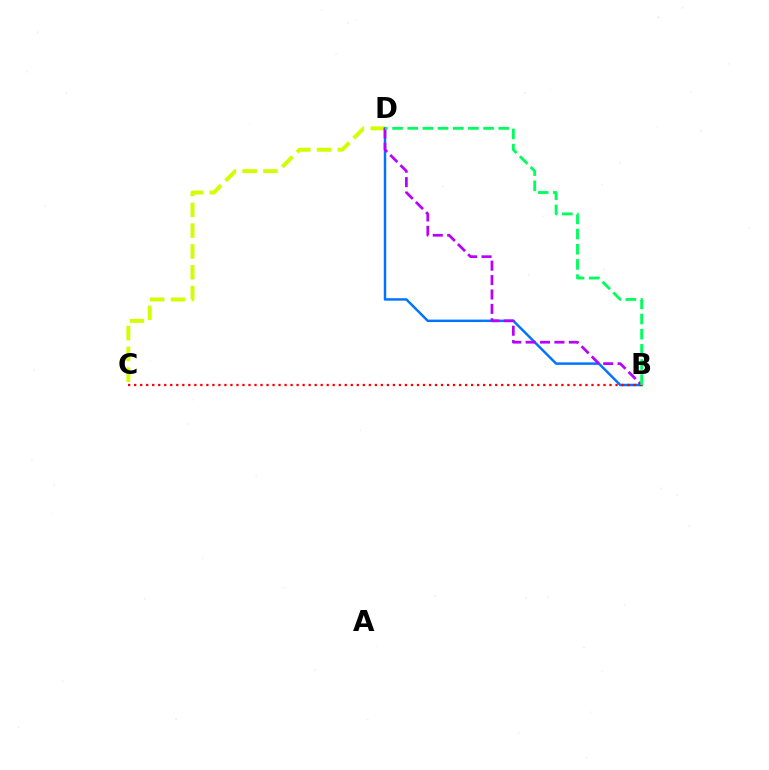{('C', 'D'): [{'color': '#d1ff00', 'line_style': 'dashed', 'thickness': 2.83}], ('B', 'D'): [{'color': '#0074ff', 'line_style': 'solid', 'thickness': 1.78}, {'color': '#b900ff', 'line_style': 'dashed', 'thickness': 1.96}, {'color': '#00ff5c', 'line_style': 'dashed', 'thickness': 2.06}], ('B', 'C'): [{'color': '#ff0000', 'line_style': 'dotted', 'thickness': 1.63}]}